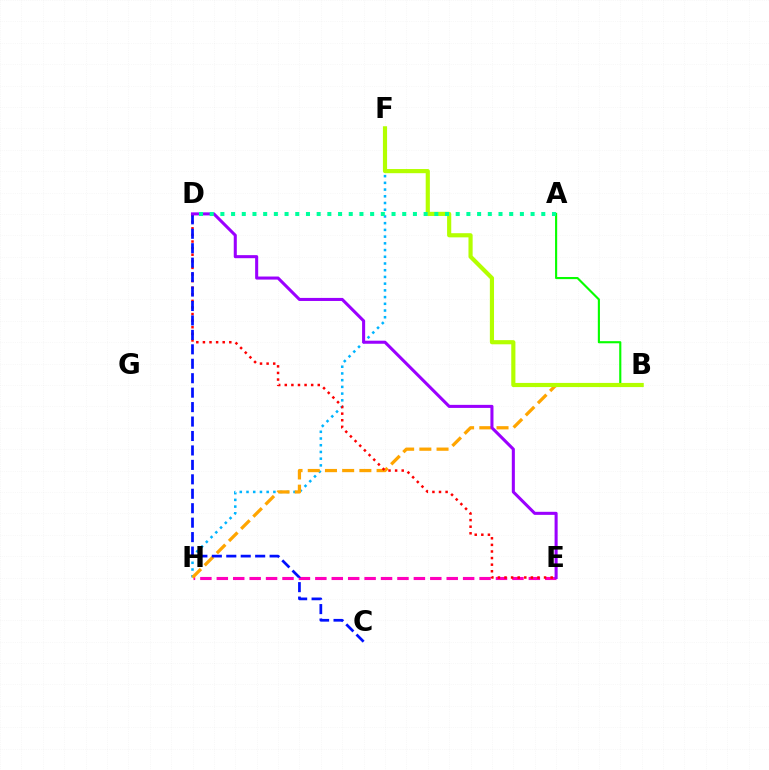{('E', 'H'): [{'color': '#ff00bd', 'line_style': 'dashed', 'thickness': 2.23}], ('A', 'B'): [{'color': '#08ff00', 'line_style': 'solid', 'thickness': 1.54}], ('F', 'H'): [{'color': '#00b5ff', 'line_style': 'dotted', 'thickness': 1.83}], ('B', 'H'): [{'color': '#ffa500', 'line_style': 'dashed', 'thickness': 2.34}], ('D', 'E'): [{'color': '#ff0000', 'line_style': 'dotted', 'thickness': 1.79}, {'color': '#9b00ff', 'line_style': 'solid', 'thickness': 2.2}], ('C', 'D'): [{'color': '#0010ff', 'line_style': 'dashed', 'thickness': 1.96}], ('B', 'F'): [{'color': '#b3ff00', 'line_style': 'solid', 'thickness': 2.99}], ('A', 'D'): [{'color': '#00ff9d', 'line_style': 'dotted', 'thickness': 2.91}]}